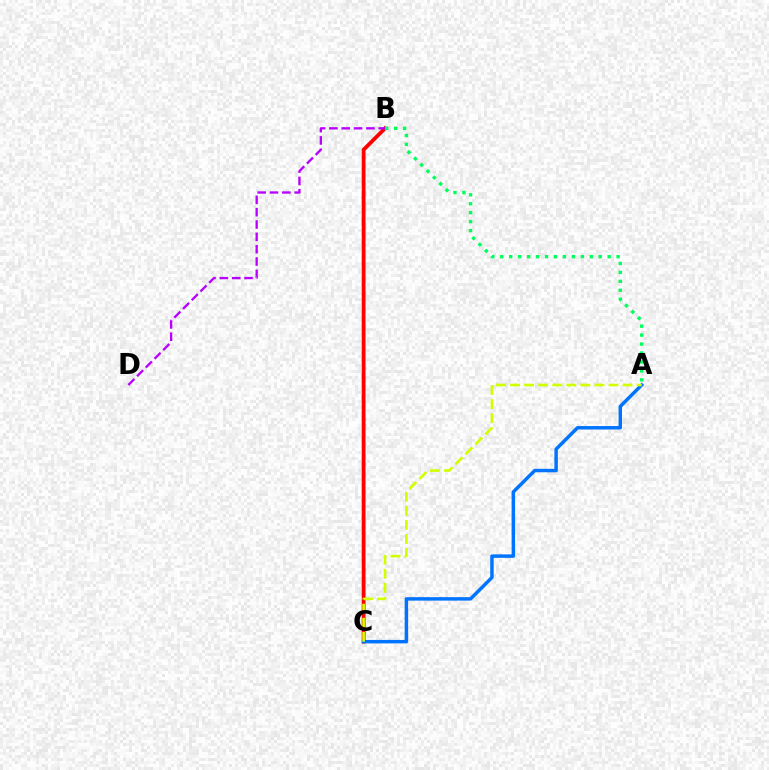{('B', 'C'): [{'color': '#ff0000', 'line_style': 'solid', 'thickness': 2.74}], ('A', 'C'): [{'color': '#0074ff', 'line_style': 'solid', 'thickness': 2.49}, {'color': '#d1ff00', 'line_style': 'dashed', 'thickness': 1.91}], ('A', 'B'): [{'color': '#00ff5c', 'line_style': 'dotted', 'thickness': 2.43}], ('B', 'D'): [{'color': '#b900ff', 'line_style': 'dashed', 'thickness': 1.68}]}